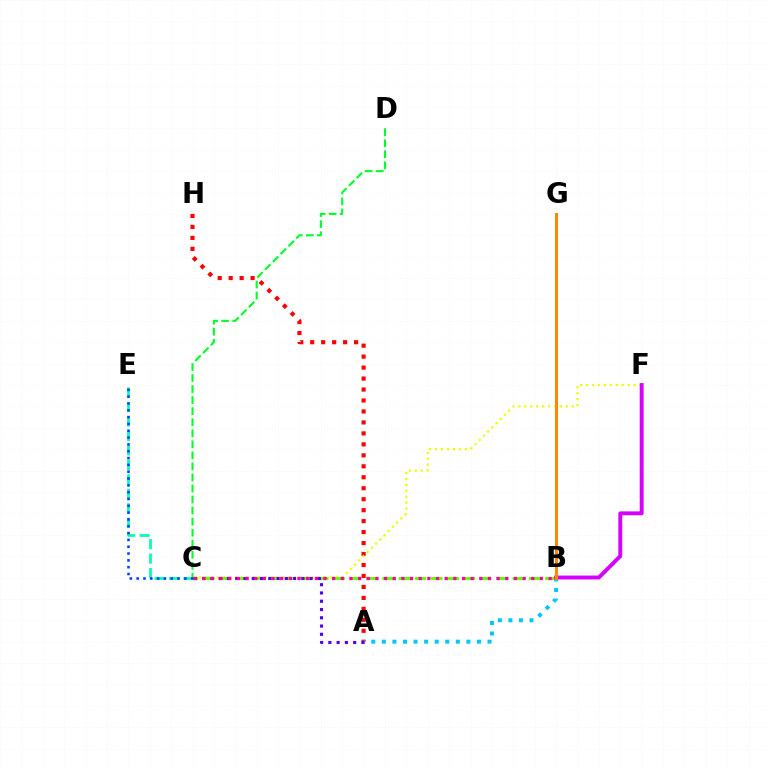{('A', 'H'): [{'color': '#ff0000', 'line_style': 'dotted', 'thickness': 2.98}], ('C', 'E'): [{'color': '#00ffaf', 'line_style': 'dashed', 'thickness': 1.96}, {'color': '#003fff', 'line_style': 'dotted', 'thickness': 1.85}], ('C', 'D'): [{'color': '#00ff27', 'line_style': 'dashed', 'thickness': 1.5}], ('C', 'F'): [{'color': '#eeff00', 'line_style': 'dotted', 'thickness': 1.61}], ('A', 'B'): [{'color': '#00c7ff', 'line_style': 'dotted', 'thickness': 2.87}], ('B', 'C'): [{'color': '#66ff00', 'line_style': 'dashed', 'thickness': 2.21}, {'color': '#ff00a0', 'line_style': 'dotted', 'thickness': 2.35}], ('B', 'F'): [{'color': '#d600ff', 'line_style': 'solid', 'thickness': 2.81}], ('A', 'C'): [{'color': '#4f00ff', 'line_style': 'dotted', 'thickness': 2.25}], ('B', 'G'): [{'color': '#ff8800', 'line_style': 'solid', 'thickness': 2.16}]}